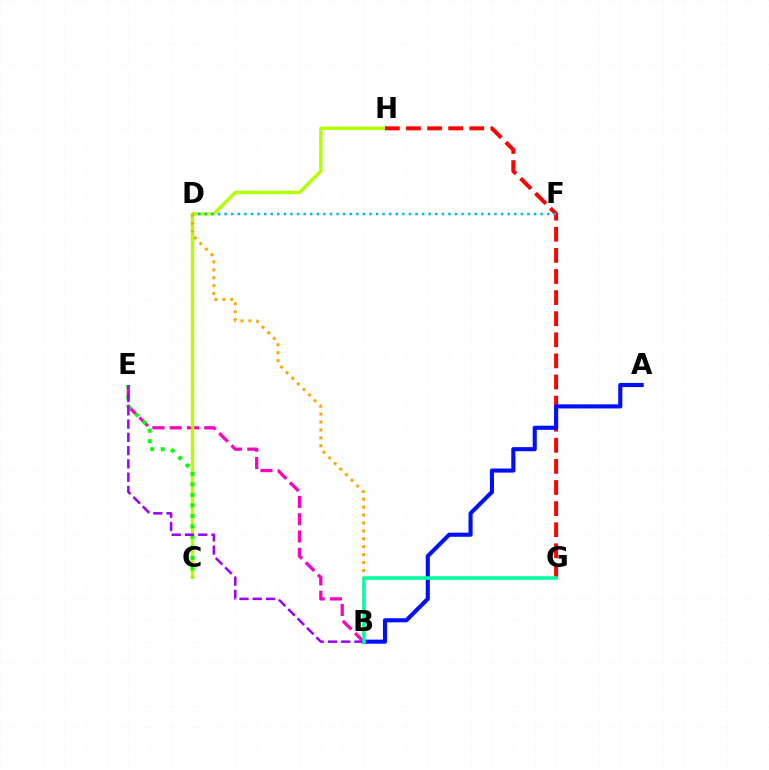{('B', 'E'): [{'color': '#ff00bd', 'line_style': 'dashed', 'thickness': 2.35}, {'color': '#9b00ff', 'line_style': 'dashed', 'thickness': 1.8}], ('C', 'H'): [{'color': '#b3ff00', 'line_style': 'solid', 'thickness': 2.44}], ('G', 'H'): [{'color': '#ff0000', 'line_style': 'dashed', 'thickness': 2.87}], ('C', 'E'): [{'color': '#08ff00', 'line_style': 'dotted', 'thickness': 2.85}], ('A', 'B'): [{'color': '#0010ff', 'line_style': 'solid', 'thickness': 2.96}], ('D', 'F'): [{'color': '#00b5ff', 'line_style': 'dotted', 'thickness': 1.79}], ('B', 'D'): [{'color': '#ffa500', 'line_style': 'dotted', 'thickness': 2.15}], ('B', 'G'): [{'color': '#00ff9d', 'line_style': 'solid', 'thickness': 2.55}]}